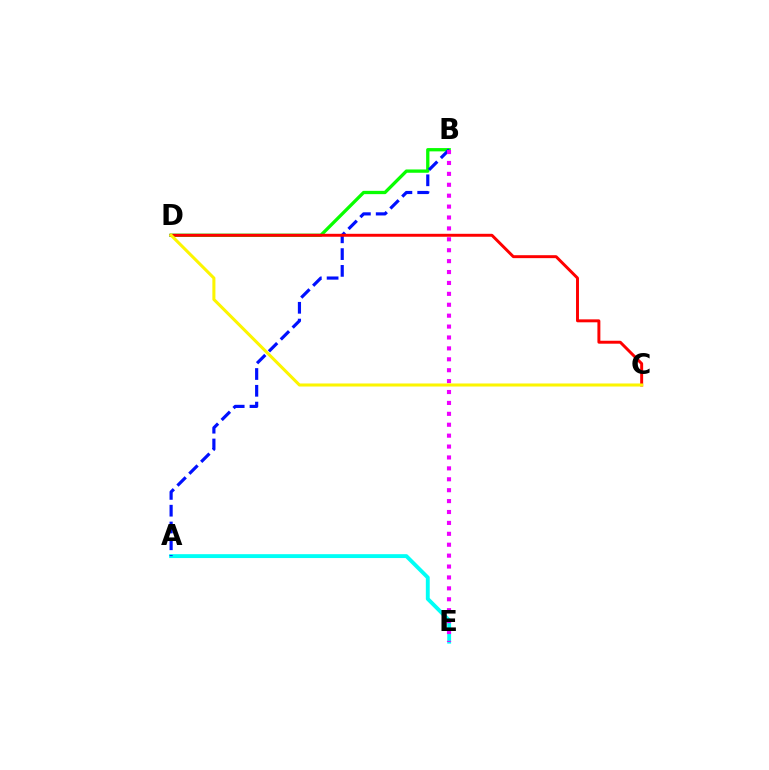{('A', 'E'): [{'color': '#00fff6', 'line_style': 'solid', 'thickness': 2.79}], ('B', 'D'): [{'color': '#08ff00', 'line_style': 'solid', 'thickness': 2.37}], ('A', 'B'): [{'color': '#0010ff', 'line_style': 'dashed', 'thickness': 2.28}], ('B', 'E'): [{'color': '#ee00ff', 'line_style': 'dotted', 'thickness': 2.96}], ('C', 'D'): [{'color': '#ff0000', 'line_style': 'solid', 'thickness': 2.12}, {'color': '#fcf500', 'line_style': 'solid', 'thickness': 2.19}]}